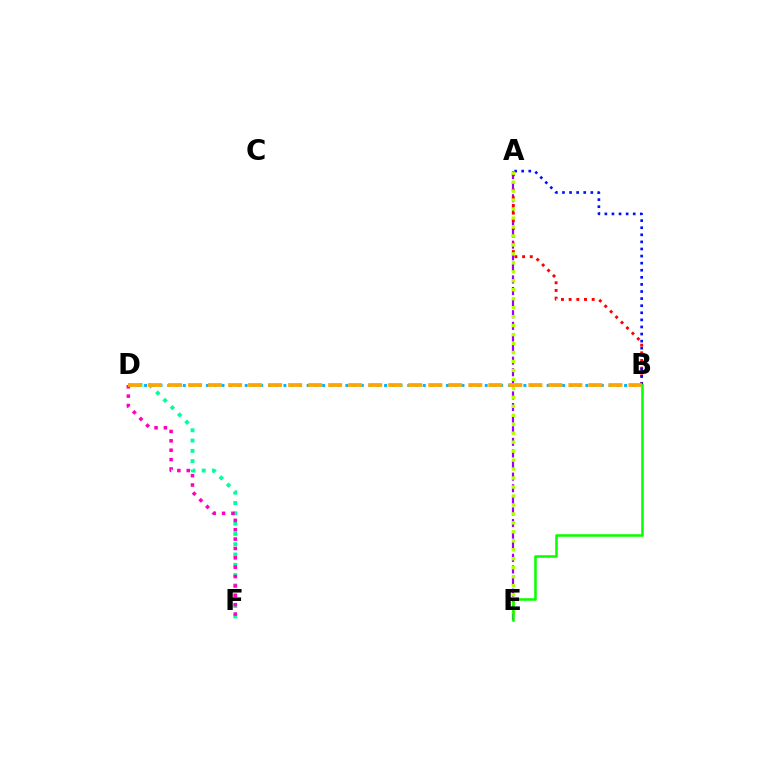{('A', 'E'): [{'color': '#9b00ff', 'line_style': 'dashed', 'thickness': 1.58}, {'color': '#b3ff00', 'line_style': 'dotted', 'thickness': 2.44}], ('D', 'F'): [{'color': '#00ff9d', 'line_style': 'dotted', 'thickness': 2.8}, {'color': '#ff00bd', 'line_style': 'dotted', 'thickness': 2.55}], ('A', 'B'): [{'color': '#ff0000', 'line_style': 'dotted', 'thickness': 2.09}, {'color': '#0010ff', 'line_style': 'dotted', 'thickness': 1.93}], ('B', 'D'): [{'color': '#00b5ff', 'line_style': 'dotted', 'thickness': 2.1}, {'color': '#ffa500', 'line_style': 'dashed', 'thickness': 2.72}], ('B', 'E'): [{'color': '#08ff00', 'line_style': 'solid', 'thickness': 1.83}]}